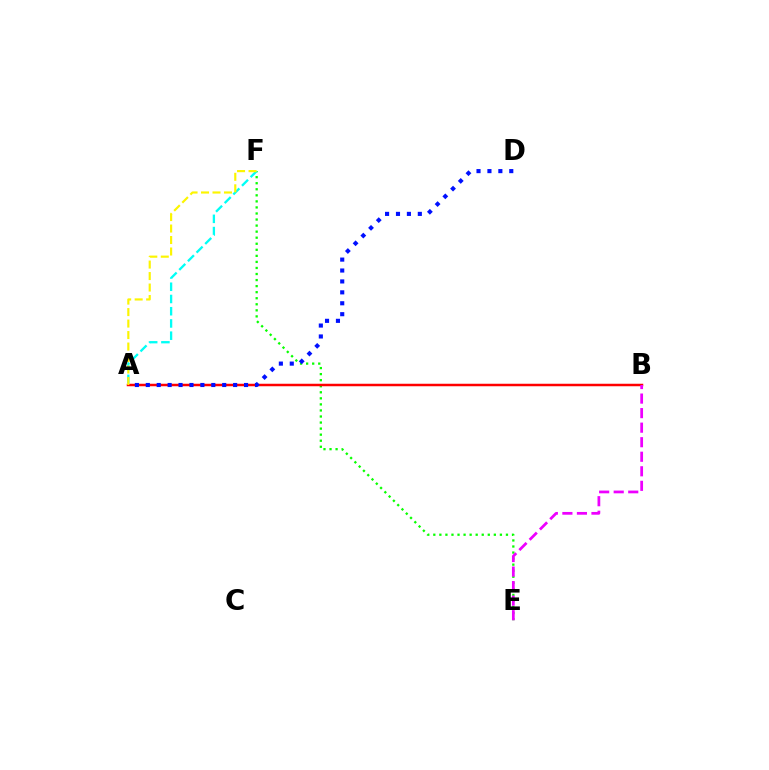{('E', 'F'): [{'color': '#08ff00', 'line_style': 'dotted', 'thickness': 1.64}], ('A', 'B'): [{'color': '#ff0000', 'line_style': 'solid', 'thickness': 1.79}], ('A', 'F'): [{'color': '#00fff6', 'line_style': 'dashed', 'thickness': 1.66}, {'color': '#fcf500', 'line_style': 'dashed', 'thickness': 1.56}], ('A', 'D'): [{'color': '#0010ff', 'line_style': 'dotted', 'thickness': 2.97}], ('B', 'E'): [{'color': '#ee00ff', 'line_style': 'dashed', 'thickness': 1.98}]}